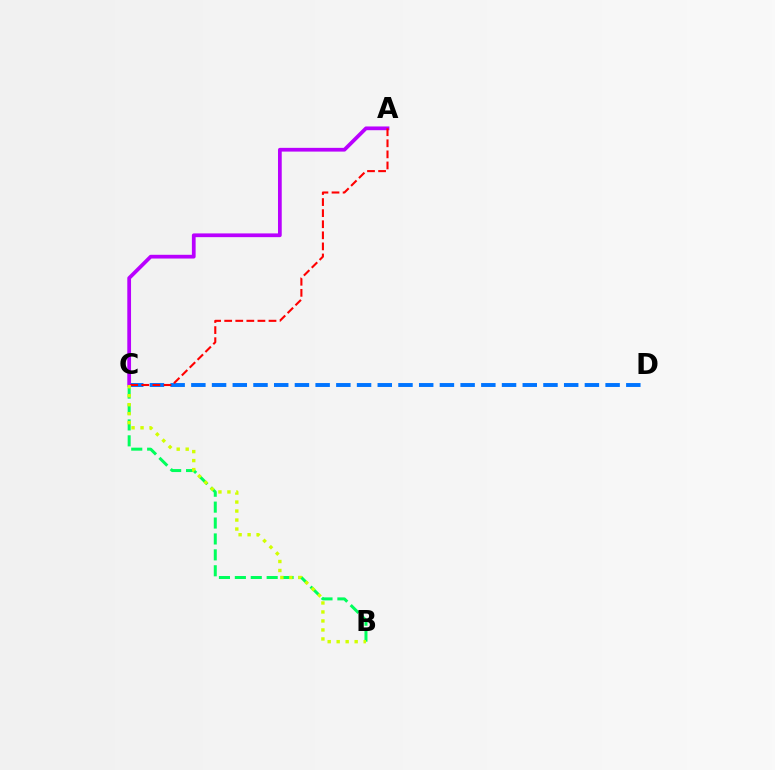{('B', 'C'): [{'color': '#00ff5c', 'line_style': 'dashed', 'thickness': 2.16}, {'color': '#d1ff00', 'line_style': 'dotted', 'thickness': 2.44}], ('C', 'D'): [{'color': '#0074ff', 'line_style': 'dashed', 'thickness': 2.81}], ('A', 'C'): [{'color': '#b900ff', 'line_style': 'solid', 'thickness': 2.69}, {'color': '#ff0000', 'line_style': 'dashed', 'thickness': 1.51}]}